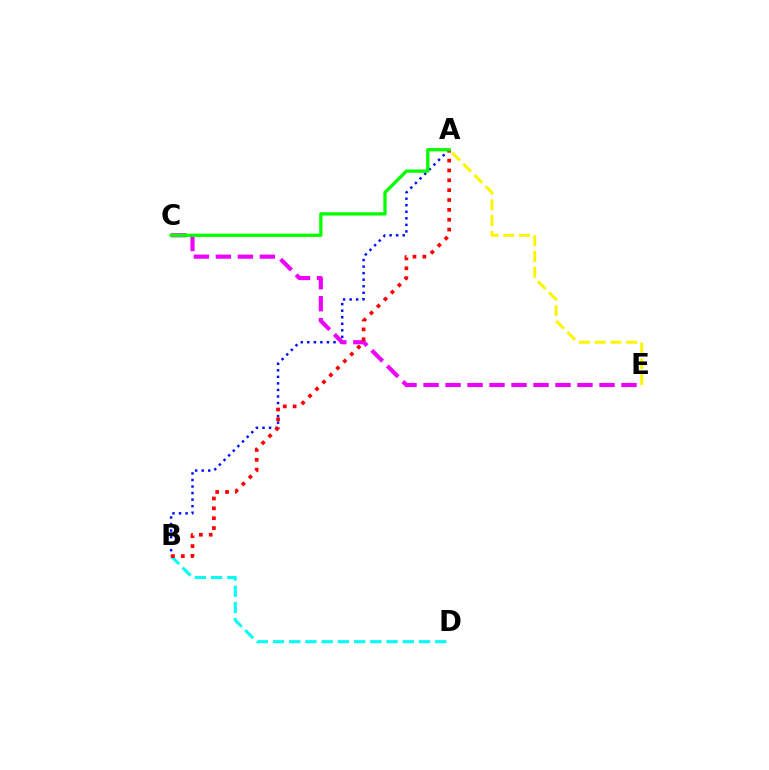{('A', 'B'): [{'color': '#0010ff', 'line_style': 'dotted', 'thickness': 1.78}, {'color': '#ff0000', 'line_style': 'dotted', 'thickness': 2.68}], ('C', 'E'): [{'color': '#ee00ff', 'line_style': 'dashed', 'thickness': 2.99}], ('B', 'D'): [{'color': '#00fff6', 'line_style': 'dashed', 'thickness': 2.2}], ('A', 'E'): [{'color': '#fcf500', 'line_style': 'dashed', 'thickness': 2.14}], ('A', 'C'): [{'color': '#08ff00', 'line_style': 'solid', 'thickness': 2.37}]}